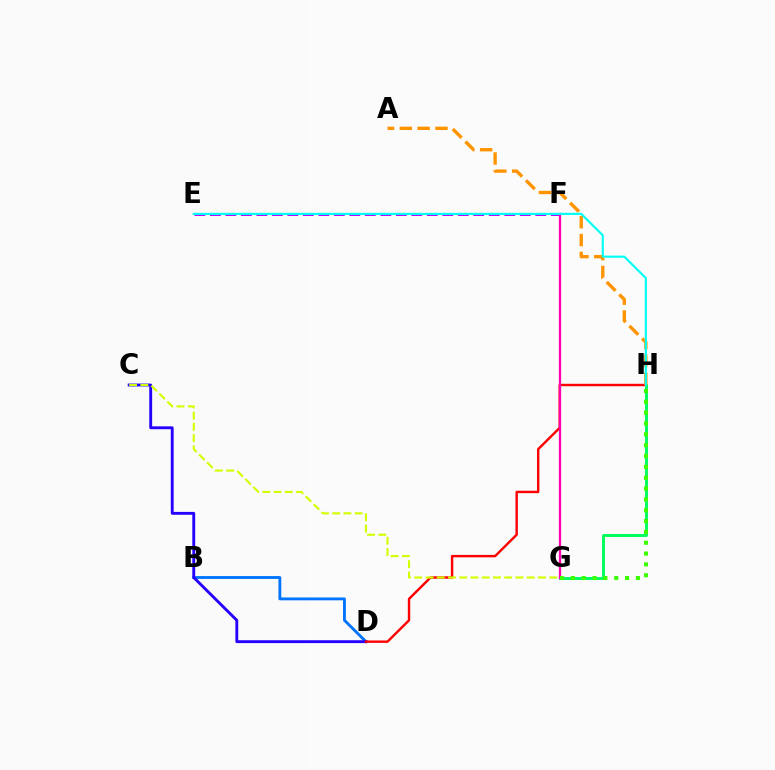{('B', 'D'): [{'color': '#0074ff', 'line_style': 'solid', 'thickness': 2.05}], ('C', 'D'): [{'color': '#2500ff', 'line_style': 'solid', 'thickness': 2.07}], ('D', 'H'): [{'color': '#ff0000', 'line_style': 'solid', 'thickness': 1.74}], ('C', 'G'): [{'color': '#d1ff00', 'line_style': 'dashed', 'thickness': 1.53}], ('G', 'H'): [{'color': '#00ff5c', 'line_style': 'solid', 'thickness': 2.11}, {'color': '#3dff00', 'line_style': 'dotted', 'thickness': 2.94}], ('E', 'F'): [{'color': '#b900ff', 'line_style': 'dashed', 'thickness': 2.1}], ('A', 'H'): [{'color': '#ff9400', 'line_style': 'dashed', 'thickness': 2.42}], ('F', 'G'): [{'color': '#ff00ac', 'line_style': 'solid', 'thickness': 1.65}], ('E', 'H'): [{'color': '#00fff6', 'line_style': 'solid', 'thickness': 1.54}]}